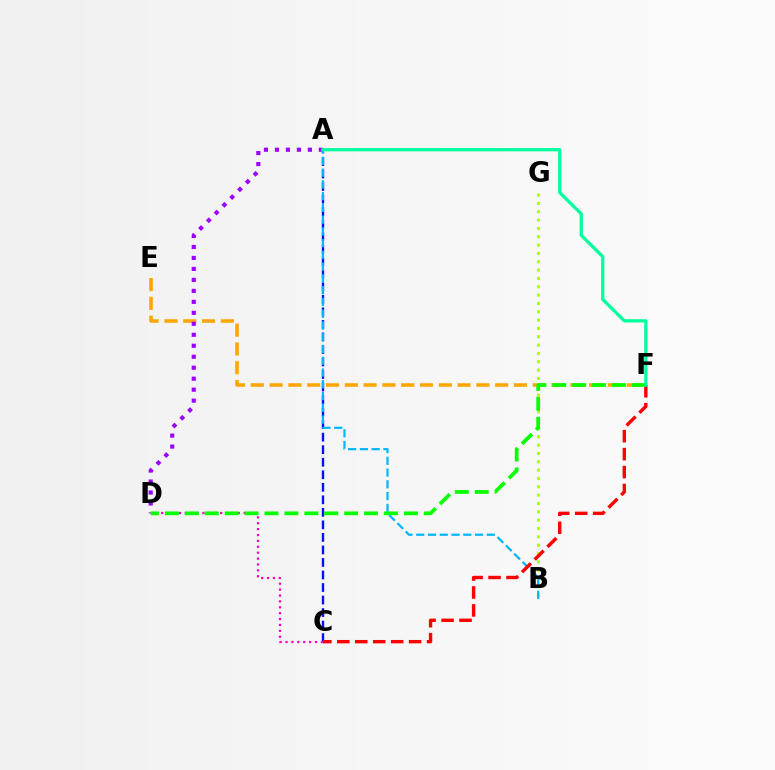{('A', 'C'): [{'color': '#0010ff', 'line_style': 'dashed', 'thickness': 1.7}], ('E', 'F'): [{'color': '#ffa500', 'line_style': 'dashed', 'thickness': 2.55}], ('B', 'G'): [{'color': '#b3ff00', 'line_style': 'dotted', 'thickness': 2.26}], ('A', 'D'): [{'color': '#9b00ff', 'line_style': 'dotted', 'thickness': 2.98}], ('A', 'B'): [{'color': '#00b5ff', 'line_style': 'dashed', 'thickness': 1.6}], ('C', 'F'): [{'color': '#ff0000', 'line_style': 'dashed', 'thickness': 2.44}], ('C', 'D'): [{'color': '#ff00bd', 'line_style': 'dotted', 'thickness': 1.6}], ('D', 'F'): [{'color': '#08ff00', 'line_style': 'dashed', 'thickness': 2.71}], ('A', 'F'): [{'color': '#00ff9d', 'line_style': 'solid', 'thickness': 2.33}]}